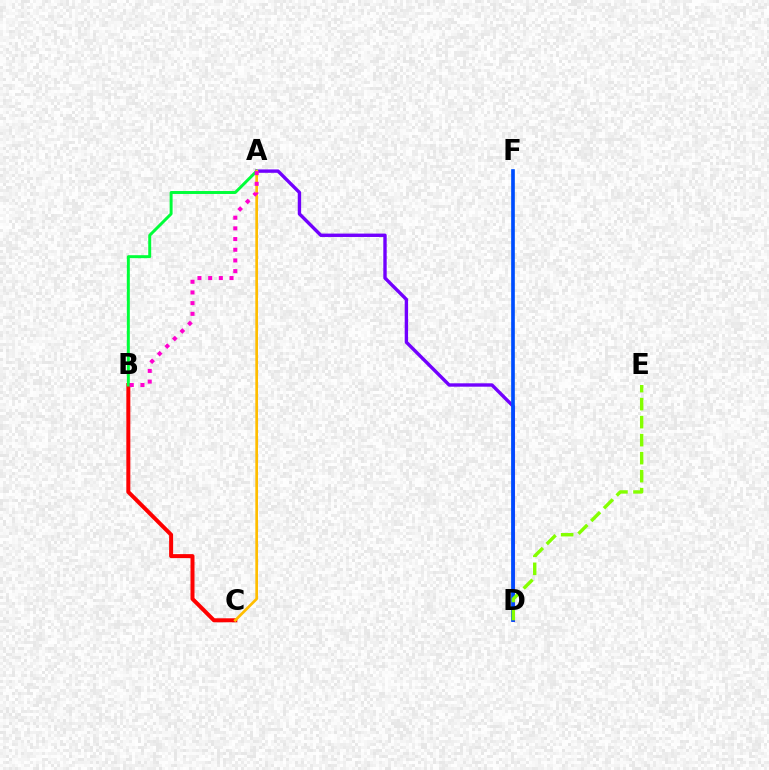{('A', 'D'): [{'color': '#7200ff', 'line_style': 'solid', 'thickness': 2.44}], ('B', 'C'): [{'color': '#ff0000', 'line_style': 'solid', 'thickness': 2.87}], ('A', 'B'): [{'color': '#00ff39', 'line_style': 'solid', 'thickness': 2.13}, {'color': '#ff00cf', 'line_style': 'dotted', 'thickness': 2.9}], ('D', 'F'): [{'color': '#00fff6', 'line_style': 'solid', 'thickness': 1.79}, {'color': '#004bff', 'line_style': 'solid', 'thickness': 2.6}], ('D', 'E'): [{'color': '#84ff00', 'line_style': 'dashed', 'thickness': 2.45}], ('A', 'C'): [{'color': '#ffbd00', 'line_style': 'solid', 'thickness': 1.93}]}